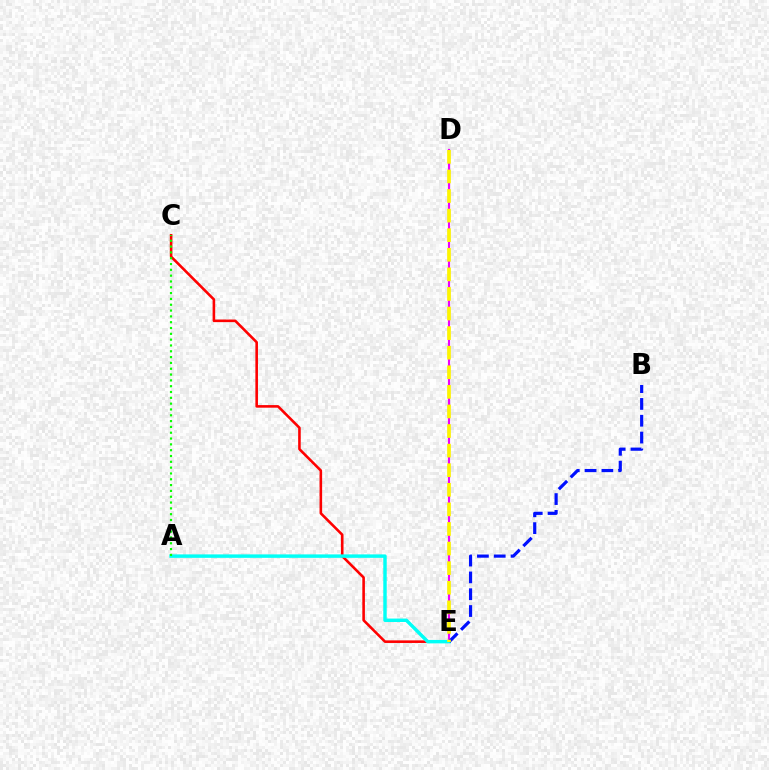{('C', 'E'): [{'color': '#ff0000', 'line_style': 'solid', 'thickness': 1.87}], ('D', 'E'): [{'color': '#ee00ff', 'line_style': 'solid', 'thickness': 1.56}, {'color': '#fcf500', 'line_style': 'dashed', 'thickness': 2.66}], ('A', 'E'): [{'color': '#00fff6', 'line_style': 'solid', 'thickness': 2.48}], ('B', 'E'): [{'color': '#0010ff', 'line_style': 'dashed', 'thickness': 2.28}], ('A', 'C'): [{'color': '#08ff00', 'line_style': 'dotted', 'thickness': 1.58}]}